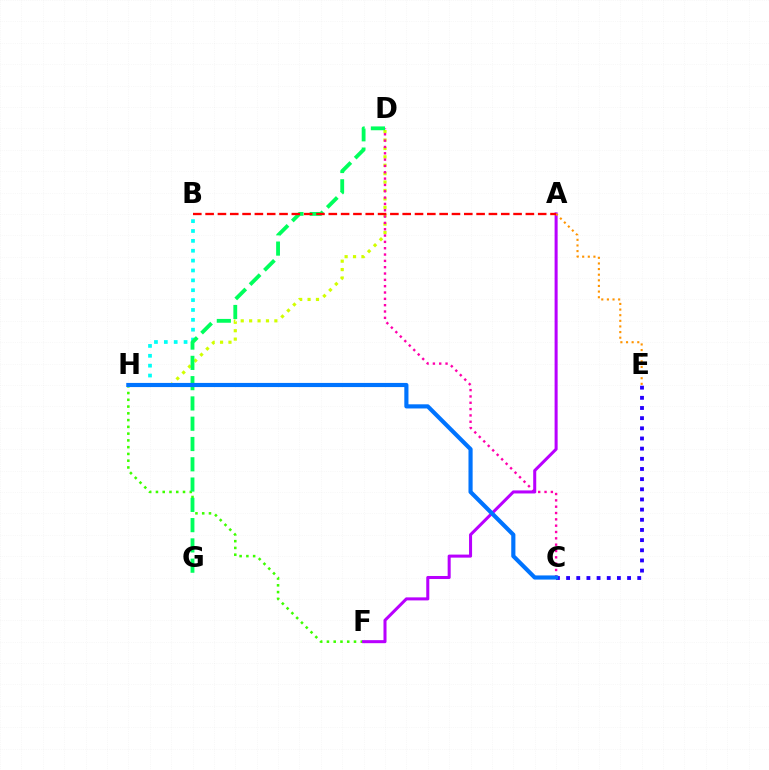{('C', 'E'): [{'color': '#2500ff', 'line_style': 'dotted', 'thickness': 2.76}], ('D', 'H'): [{'color': '#d1ff00', 'line_style': 'dotted', 'thickness': 2.29}], ('B', 'H'): [{'color': '#00fff6', 'line_style': 'dotted', 'thickness': 2.68}], ('C', 'D'): [{'color': '#ff00ac', 'line_style': 'dotted', 'thickness': 1.72}], ('F', 'H'): [{'color': '#3dff00', 'line_style': 'dotted', 'thickness': 1.84}], ('A', 'F'): [{'color': '#b900ff', 'line_style': 'solid', 'thickness': 2.19}], ('D', 'G'): [{'color': '#00ff5c', 'line_style': 'dashed', 'thickness': 2.76}], ('C', 'H'): [{'color': '#0074ff', 'line_style': 'solid', 'thickness': 2.99}], ('A', 'E'): [{'color': '#ff9400', 'line_style': 'dotted', 'thickness': 1.53}], ('A', 'B'): [{'color': '#ff0000', 'line_style': 'dashed', 'thickness': 1.67}]}